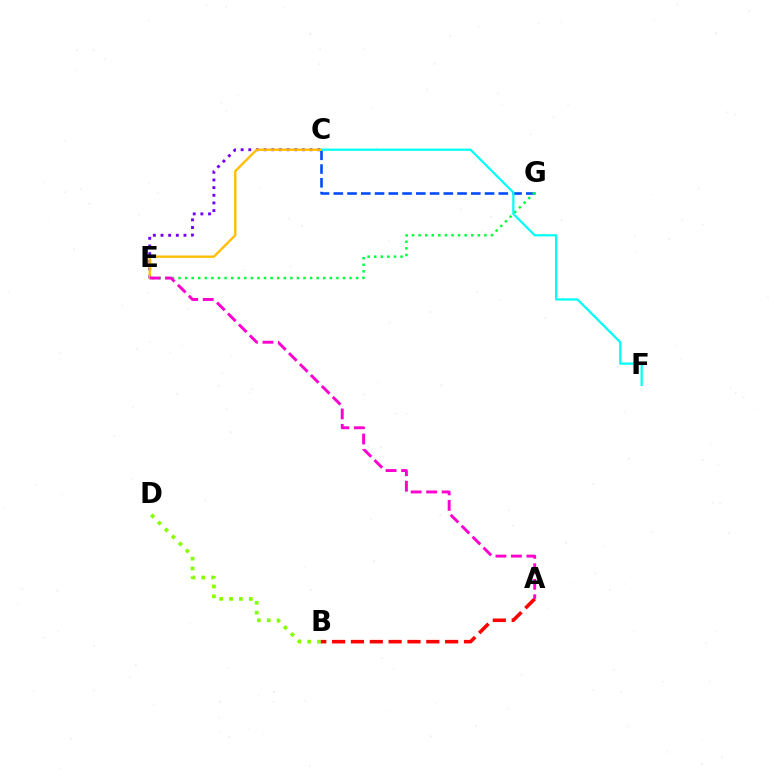{('C', 'G'): [{'color': '#004bff', 'line_style': 'dashed', 'thickness': 1.87}], ('C', 'E'): [{'color': '#7200ff', 'line_style': 'dotted', 'thickness': 2.08}, {'color': '#ffbd00', 'line_style': 'solid', 'thickness': 1.68}], ('E', 'G'): [{'color': '#00ff39', 'line_style': 'dotted', 'thickness': 1.79}], ('C', 'F'): [{'color': '#00fff6', 'line_style': 'solid', 'thickness': 1.61}], ('B', 'D'): [{'color': '#84ff00', 'line_style': 'dotted', 'thickness': 2.68}], ('A', 'B'): [{'color': '#ff0000', 'line_style': 'dashed', 'thickness': 2.56}], ('A', 'E'): [{'color': '#ff00cf', 'line_style': 'dashed', 'thickness': 2.1}]}